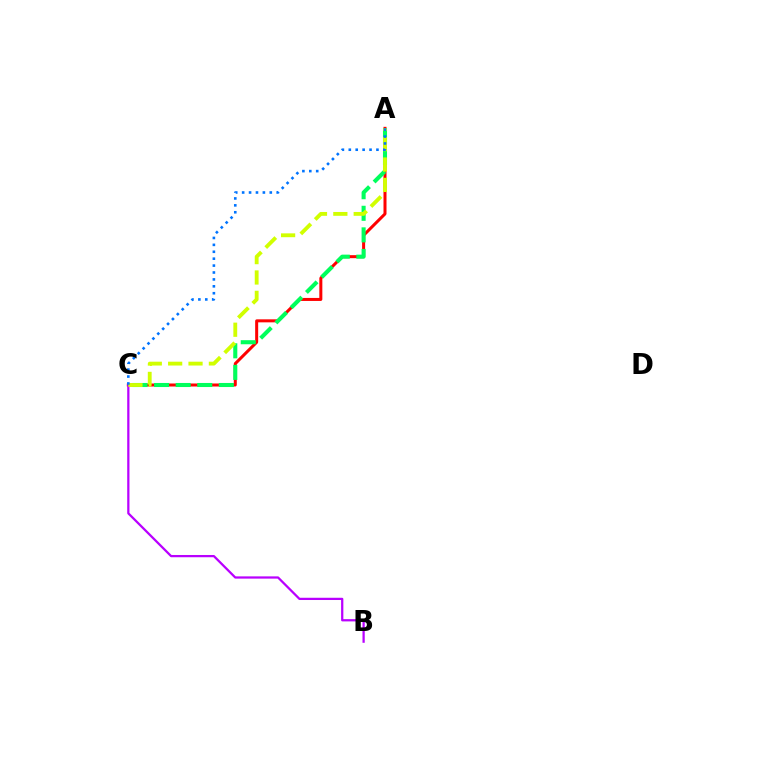{('A', 'C'): [{'color': '#ff0000', 'line_style': 'solid', 'thickness': 2.17}, {'color': '#00ff5c', 'line_style': 'dashed', 'thickness': 2.93}, {'color': '#d1ff00', 'line_style': 'dashed', 'thickness': 2.77}, {'color': '#0074ff', 'line_style': 'dotted', 'thickness': 1.88}], ('B', 'C'): [{'color': '#b900ff', 'line_style': 'solid', 'thickness': 1.62}]}